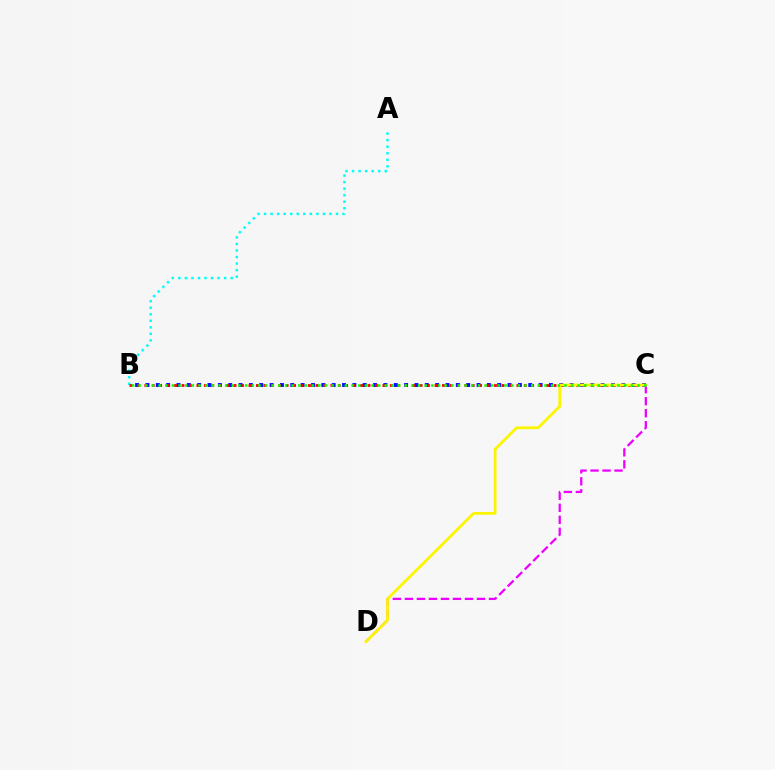{('B', 'C'): [{'color': '#0010ff', 'line_style': 'dotted', 'thickness': 2.81}, {'color': '#ff0000', 'line_style': 'dotted', 'thickness': 2.02}, {'color': '#08ff00', 'line_style': 'dotted', 'thickness': 1.81}], ('A', 'B'): [{'color': '#00fff6', 'line_style': 'dotted', 'thickness': 1.78}], ('C', 'D'): [{'color': '#ee00ff', 'line_style': 'dashed', 'thickness': 1.63}, {'color': '#fcf500', 'line_style': 'solid', 'thickness': 2.0}]}